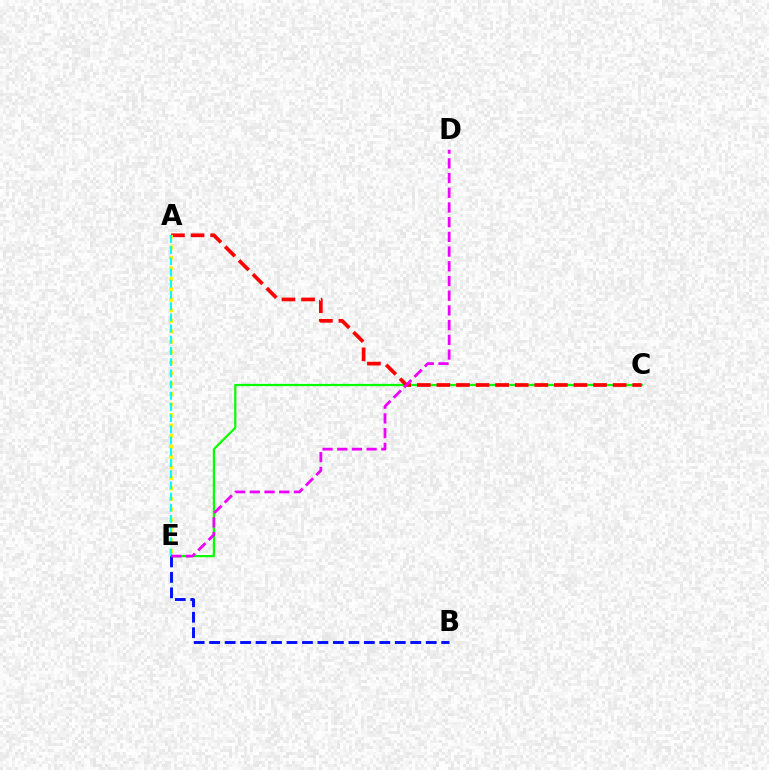{('C', 'E'): [{'color': '#08ff00', 'line_style': 'solid', 'thickness': 1.6}], ('A', 'C'): [{'color': '#ff0000', 'line_style': 'dashed', 'thickness': 2.66}], ('B', 'E'): [{'color': '#0010ff', 'line_style': 'dashed', 'thickness': 2.1}], ('A', 'E'): [{'color': '#fcf500', 'line_style': 'dotted', 'thickness': 2.85}, {'color': '#00fff6', 'line_style': 'dashed', 'thickness': 1.52}], ('D', 'E'): [{'color': '#ee00ff', 'line_style': 'dashed', 'thickness': 2.0}]}